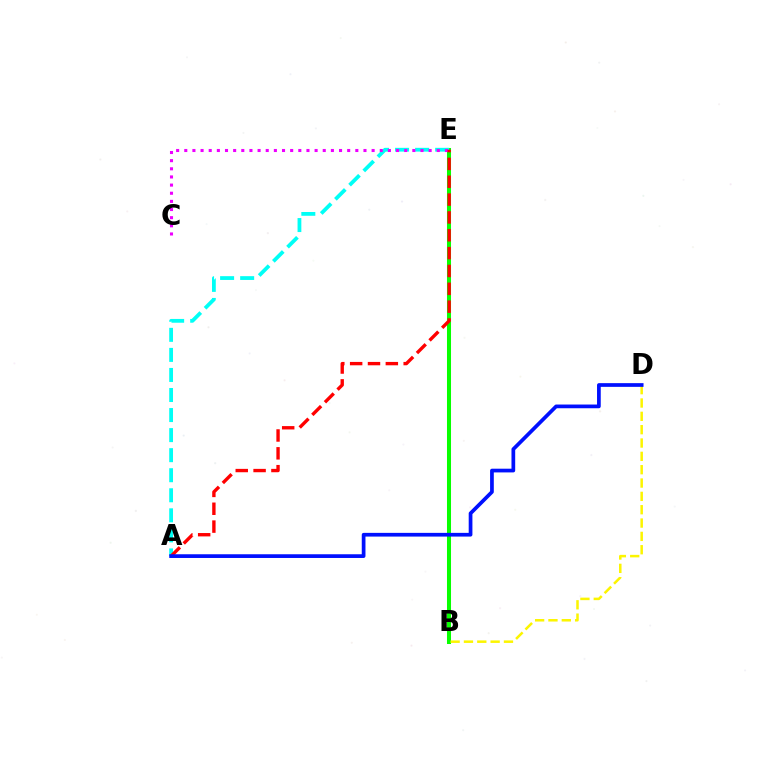{('B', 'E'): [{'color': '#08ff00', 'line_style': 'solid', 'thickness': 2.9}], ('A', 'E'): [{'color': '#00fff6', 'line_style': 'dashed', 'thickness': 2.72}, {'color': '#ff0000', 'line_style': 'dashed', 'thickness': 2.42}], ('C', 'E'): [{'color': '#ee00ff', 'line_style': 'dotted', 'thickness': 2.21}], ('B', 'D'): [{'color': '#fcf500', 'line_style': 'dashed', 'thickness': 1.81}], ('A', 'D'): [{'color': '#0010ff', 'line_style': 'solid', 'thickness': 2.67}]}